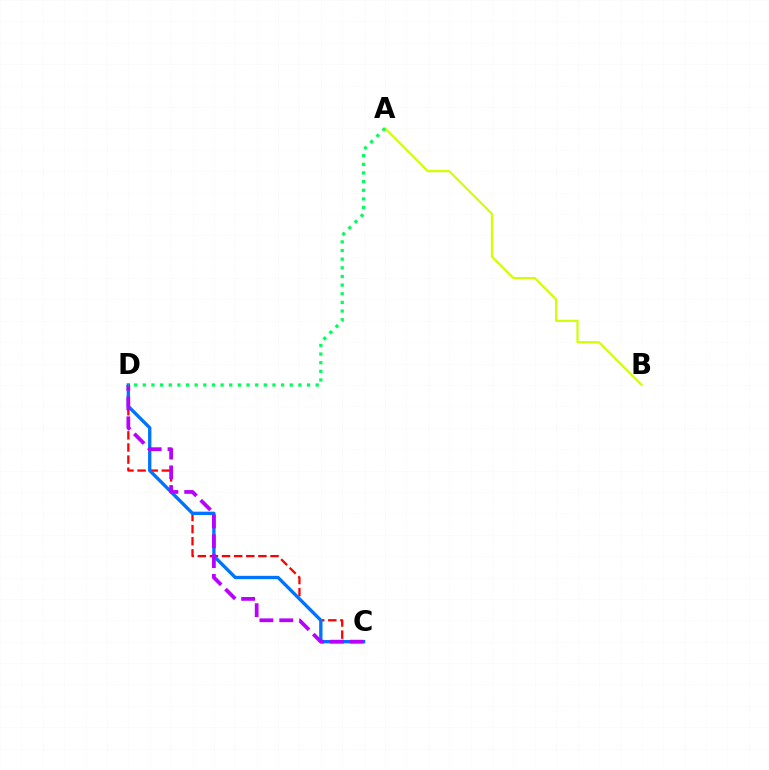{('A', 'B'): [{'color': '#d1ff00', 'line_style': 'solid', 'thickness': 1.57}], ('C', 'D'): [{'color': '#ff0000', 'line_style': 'dashed', 'thickness': 1.65}, {'color': '#0074ff', 'line_style': 'solid', 'thickness': 2.41}, {'color': '#b900ff', 'line_style': 'dashed', 'thickness': 2.69}], ('A', 'D'): [{'color': '#00ff5c', 'line_style': 'dotted', 'thickness': 2.35}]}